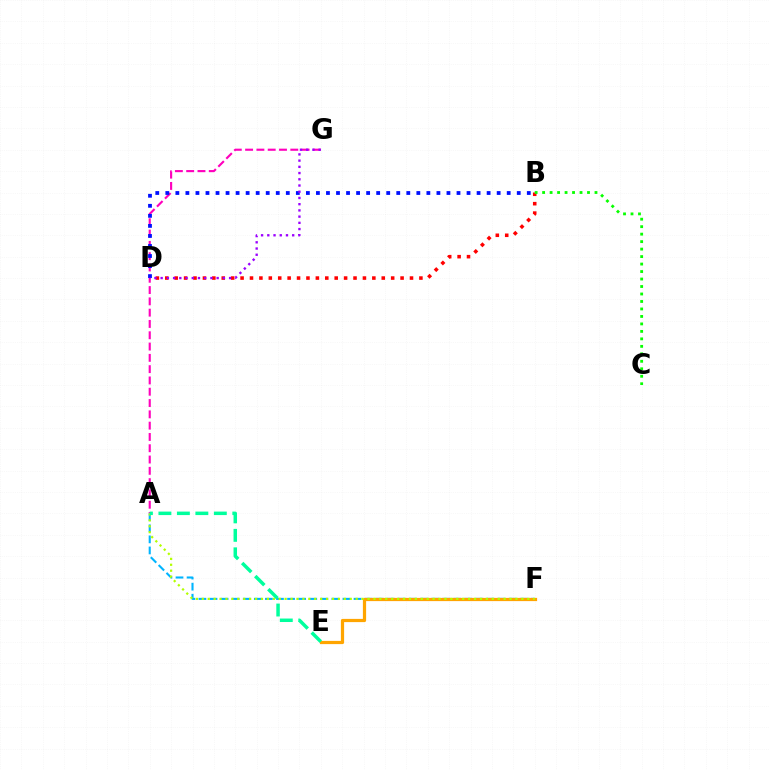{('B', 'D'): [{'color': '#ff0000', 'line_style': 'dotted', 'thickness': 2.56}, {'color': '#0010ff', 'line_style': 'dotted', 'thickness': 2.73}], ('A', 'G'): [{'color': '#ff00bd', 'line_style': 'dashed', 'thickness': 1.53}], ('B', 'C'): [{'color': '#08ff00', 'line_style': 'dotted', 'thickness': 2.03}], ('A', 'F'): [{'color': '#00b5ff', 'line_style': 'dashed', 'thickness': 1.51}, {'color': '#b3ff00', 'line_style': 'dotted', 'thickness': 1.61}], ('E', 'F'): [{'color': '#ffa500', 'line_style': 'solid', 'thickness': 2.32}], ('D', 'G'): [{'color': '#9b00ff', 'line_style': 'dotted', 'thickness': 1.69}], ('A', 'E'): [{'color': '#00ff9d', 'line_style': 'dashed', 'thickness': 2.51}]}